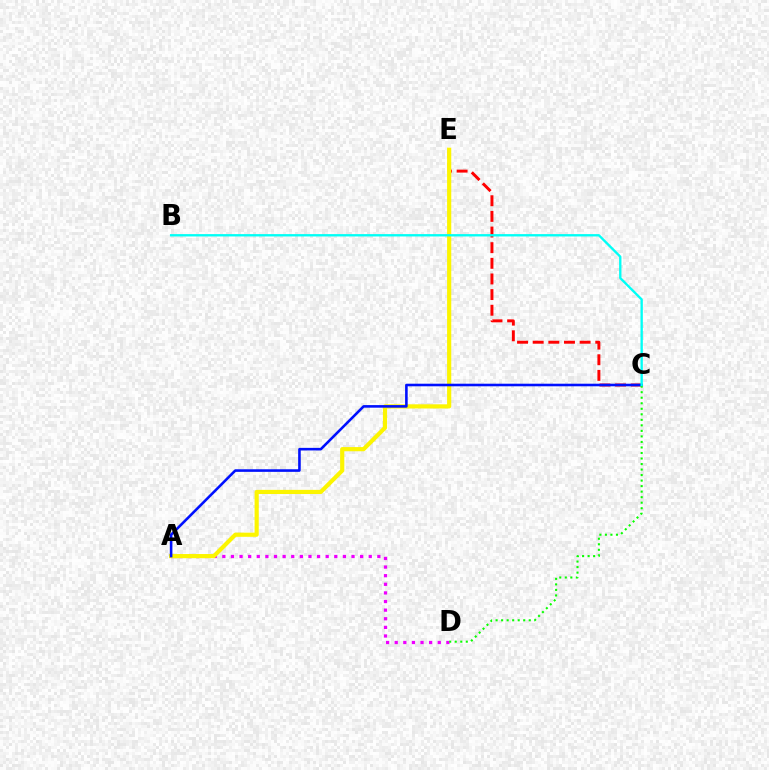{('A', 'D'): [{'color': '#ee00ff', 'line_style': 'dotted', 'thickness': 2.34}], ('C', 'E'): [{'color': '#ff0000', 'line_style': 'dashed', 'thickness': 2.13}], ('A', 'E'): [{'color': '#fcf500', 'line_style': 'solid', 'thickness': 3.0}], ('A', 'C'): [{'color': '#0010ff', 'line_style': 'solid', 'thickness': 1.86}], ('C', 'D'): [{'color': '#08ff00', 'line_style': 'dotted', 'thickness': 1.5}], ('B', 'C'): [{'color': '#00fff6', 'line_style': 'solid', 'thickness': 1.69}]}